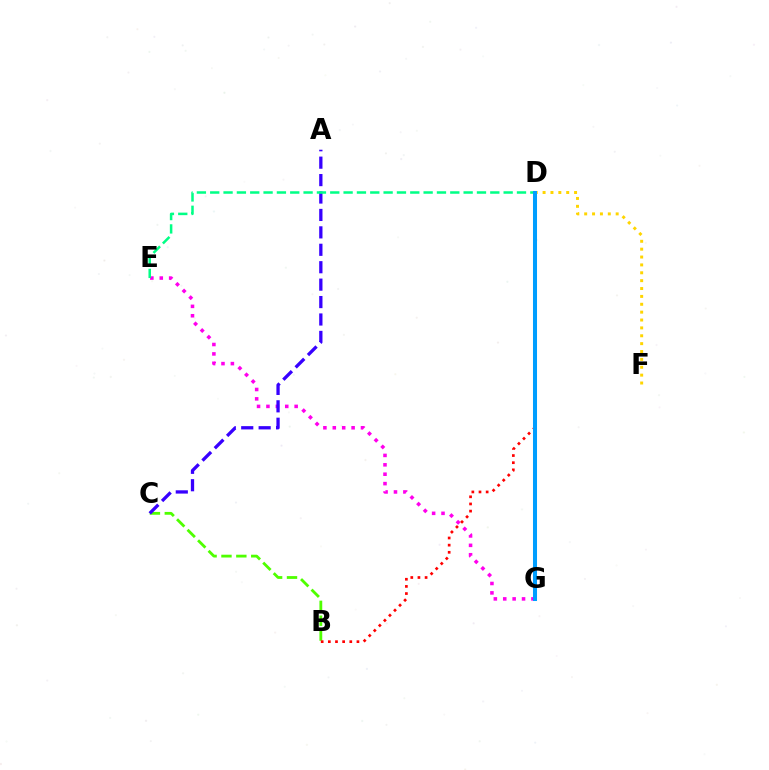{('B', 'C'): [{'color': '#4fff00', 'line_style': 'dashed', 'thickness': 2.02}], ('D', 'F'): [{'color': '#ffd500', 'line_style': 'dotted', 'thickness': 2.14}], ('E', 'G'): [{'color': '#ff00ed', 'line_style': 'dotted', 'thickness': 2.55}], ('A', 'C'): [{'color': '#3700ff', 'line_style': 'dashed', 'thickness': 2.37}], ('D', 'E'): [{'color': '#00ff86', 'line_style': 'dashed', 'thickness': 1.81}], ('B', 'D'): [{'color': '#ff0000', 'line_style': 'dotted', 'thickness': 1.94}], ('D', 'G'): [{'color': '#009eff', 'line_style': 'solid', 'thickness': 2.91}]}